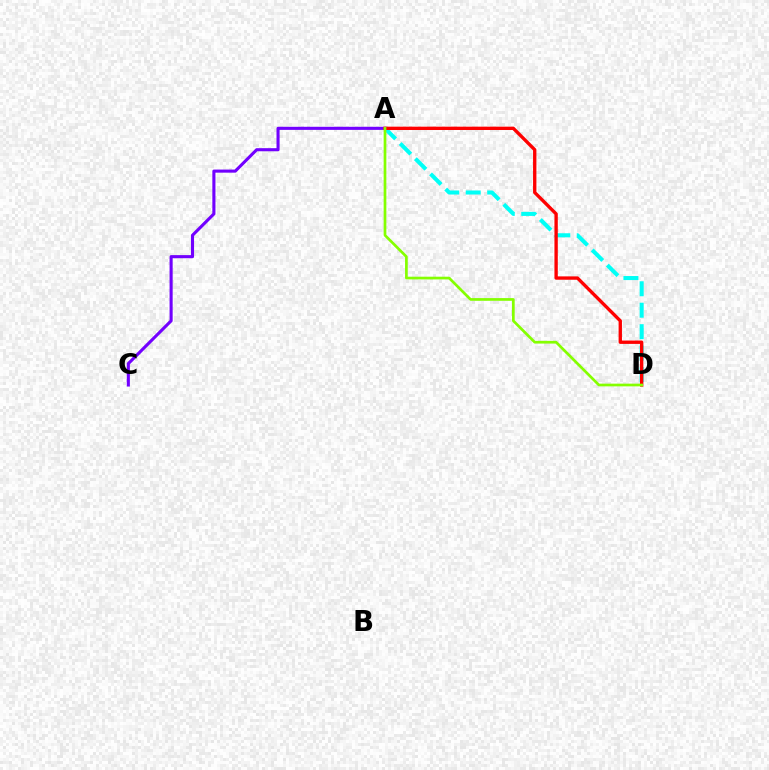{('A', 'C'): [{'color': '#7200ff', 'line_style': 'solid', 'thickness': 2.23}], ('A', 'D'): [{'color': '#00fff6', 'line_style': 'dashed', 'thickness': 2.92}, {'color': '#ff0000', 'line_style': 'solid', 'thickness': 2.41}, {'color': '#84ff00', 'line_style': 'solid', 'thickness': 1.95}]}